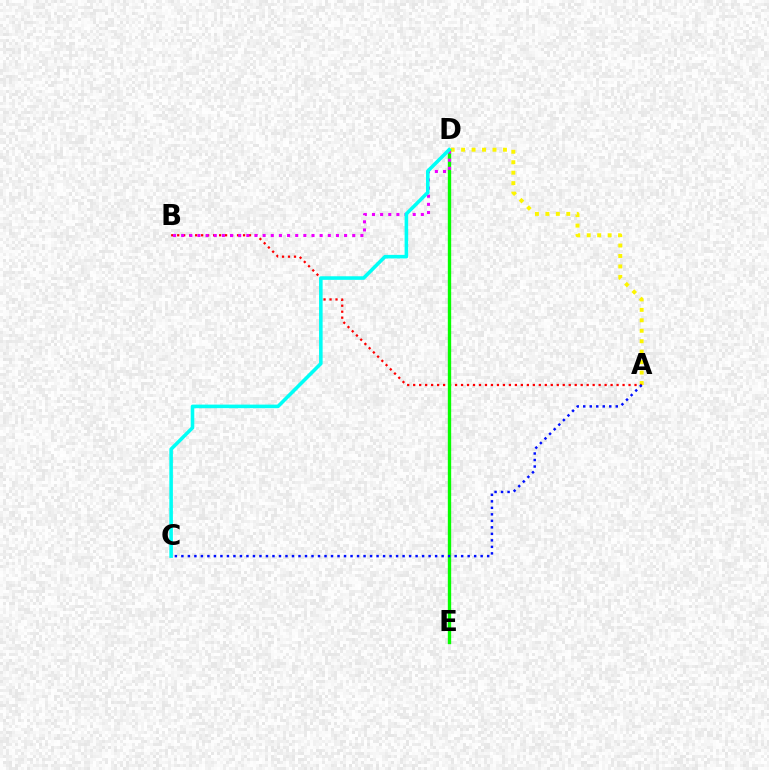{('A', 'D'): [{'color': '#fcf500', 'line_style': 'dotted', 'thickness': 2.84}], ('A', 'B'): [{'color': '#ff0000', 'line_style': 'dotted', 'thickness': 1.63}], ('D', 'E'): [{'color': '#08ff00', 'line_style': 'solid', 'thickness': 2.42}], ('A', 'C'): [{'color': '#0010ff', 'line_style': 'dotted', 'thickness': 1.77}], ('B', 'D'): [{'color': '#ee00ff', 'line_style': 'dotted', 'thickness': 2.21}], ('C', 'D'): [{'color': '#00fff6', 'line_style': 'solid', 'thickness': 2.57}]}